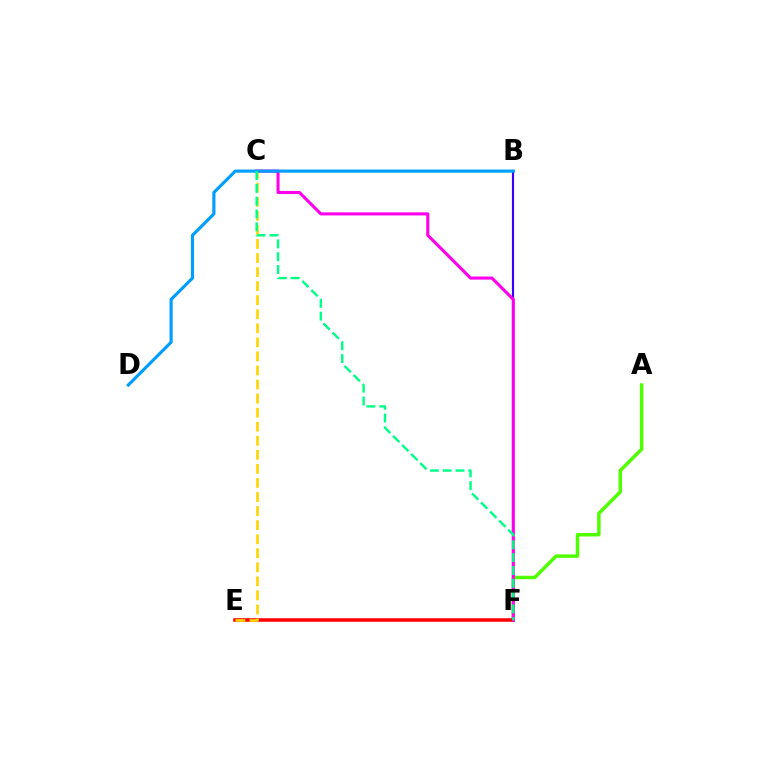{('A', 'F'): [{'color': '#4fff00', 'line_style': 'solid', 'thickness': 2.49}], ('E', 'F'): [{'color': '#ff0000', 'line_style': 'solid', 'thickness': 2.56}], ('B', 'F'): [{'color': '#3700ff', 'line_style': 'solid', 'thickness': 1.54}], ('C', 'F'): [{'color': '#ff00ed', 'line_style': 'solid', 'thickness': 2.21}, {'color': '#00ff86', 'line_style': 'dashed', 'thickness': 1.74}], ('C', 'E'): [{'color': '#ffd500', 'line_style': 'dashed', 'thickness': 1.91}], ('B', 'D'): [{'color': '#009eff', 'line_style': 'solid', 'thickness': 2.26}]}